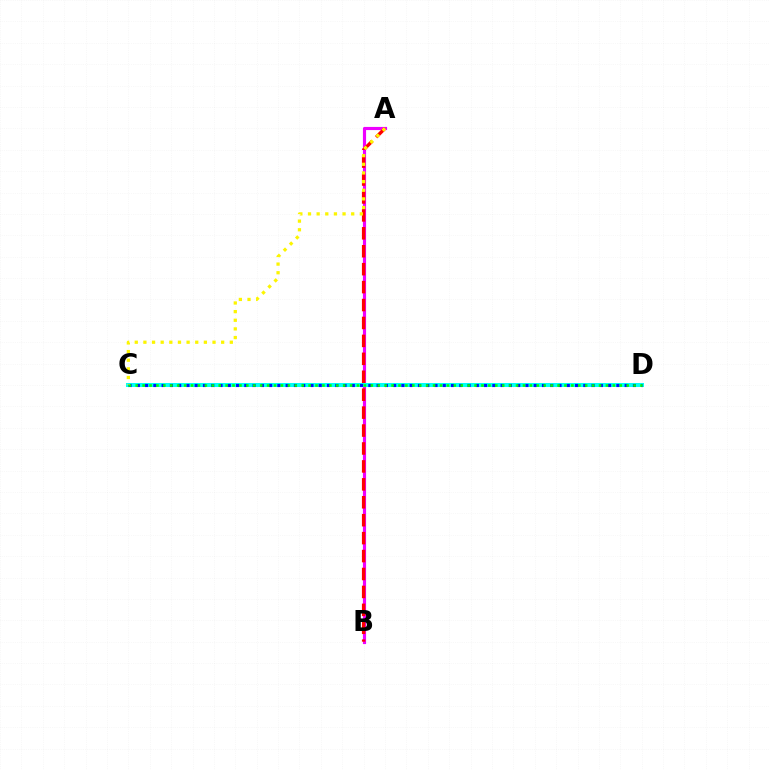{('A', 'B'): [{'color': '#ee00ff', 'line_style': 'solid', 'thickness': 2.27}, {'color': '#ff0000', 'line_style': 'dashed', 'thickness': 2.44}], ('C', 'D'): [{'color': '#00fff6', 'line_style': 'solid', 'thickness': 2.89}, {'color': '#0010ff', 'line_style': 'dotted', 'thickness': 2.25}, {'color': '#08ff00', 'line_style': 'dotted', 'thickness': 1.88}], ('A', 'C'): [{'color': '#fcf500', 'line_style': 'dotted', 'thickness': 2.35}]}